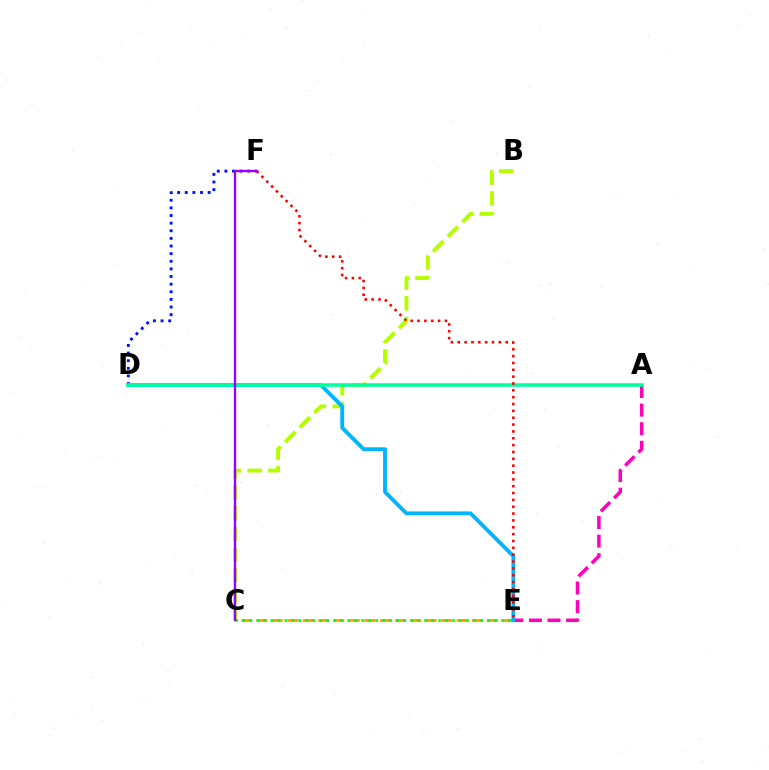{('B', 'C'): [{'color': '#b3ff00', 'line_style': 'dashed', 'thickness': 2.81}], ('D', 'F'): [{'color': '#0010ff', 'line_style': 'dotted', 'thickness': 2.07}], ('A', 'E'): [{'color': '#ff00bd', 'line_style': 'dashed', 'thickness': 2.53}], ('C', 'E'): [{'color': '#ffa500', 'line_style': 'dashed', 'thickness': 2.09}, {'color': '#08ff00', 'line_style': 'dotted', 'thickness': 1.9}], ('D', 'E'): [{'color': '#00b5ff', 'line_style': 'solid', 'thickness': 2.76}], ('A', 'D'): [{'color': '#00ff9d', 'line_style': 'solid', 'thickness': 2.53}], ('E', 'F'): [{'color': '#ff0000', 'line_style': 'dotted', 'thickness': 1.86}], ('C', 'F'): [{'color': '#9b00ff', 'line_style': 'solid', 'thickness': 1.7}]}